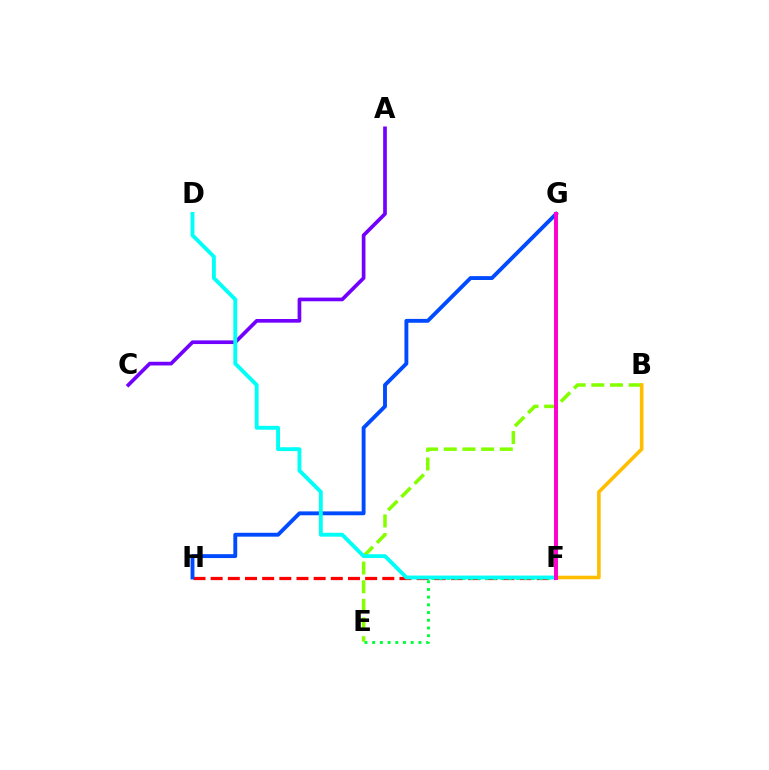{('B', 'E'): [{'color': '#84ff00', 'line_style': 'dashed', 'thickness': 2.54}], ('F', 'H'): [{'color': '#ff0000', 'line_style': 'dashed', 'thickness': 2.33}], ('A', 'C'): [{'color': '#7200ff', 'line_style': 'solid', 'thickness': 2.65}], ('G', 'H'): [{'color': '#004bff', 'line_style': 'solid', 'thickness': 2.79}], ('E', 'F'): [{'color': '#00ff39', 'line_style': 'dotted', 'thickness': 2.09}], ('B', 'F'): [{'color': '#ffbd00', 'line_style': 'solid', 'thickness': 2.58}], ('D', 'F'): [{'color': '#00fff6', 'line_style': 'solid', 'thickness': 2.78}], ('F', 'G'): [{'color': '#ff00cf', 'line_style': 'solid', 'thickness': 2.85}]}